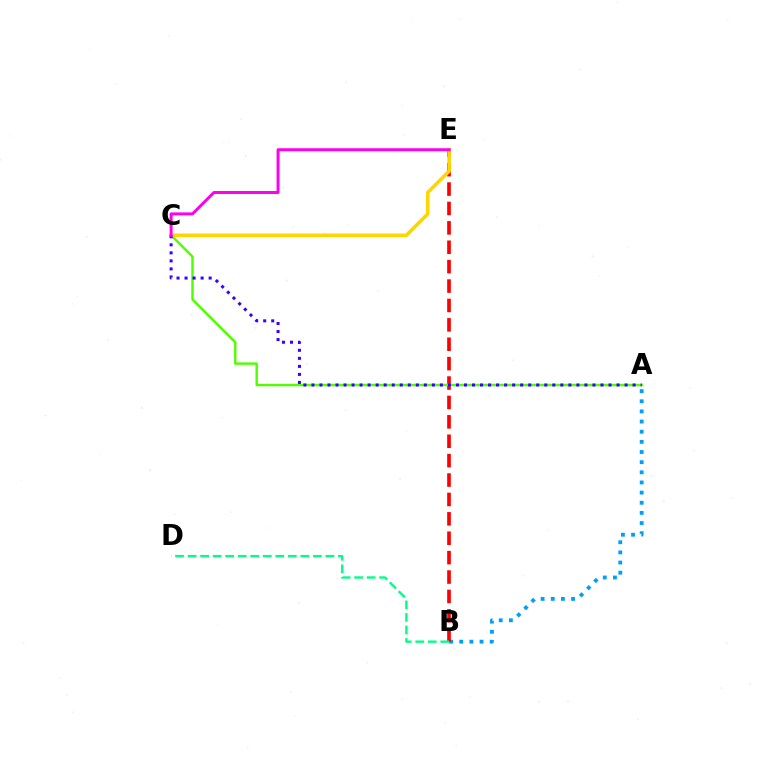{('A', 'B'): [{'color': '#009eff', 'line_style': 'dotted', 'thickness': 2.76}], ('B', 'E'): [{'color': '#ff0000', 'line_style': 'dashed', 'thickness': 2.64}], ('A', 'C'): [{'color': '#4fff00', 'line_style': 'solid', 'thickness': 1.75}, {'color': '#3700ff', 'line_style': 'dotted', 'thickness': 2.18}], ('C', 'E'): [{'color': '#ffd500', 'line_style': 'solid', 'thickness': 2.55}, {'color': '#ff00ed', 'line_style': 'solid', 'thickness': 2.15}], ('B', 'D'): [{'color': '#00ff86', 'line_style': 'dashed', 'thickness': 1.7}]}